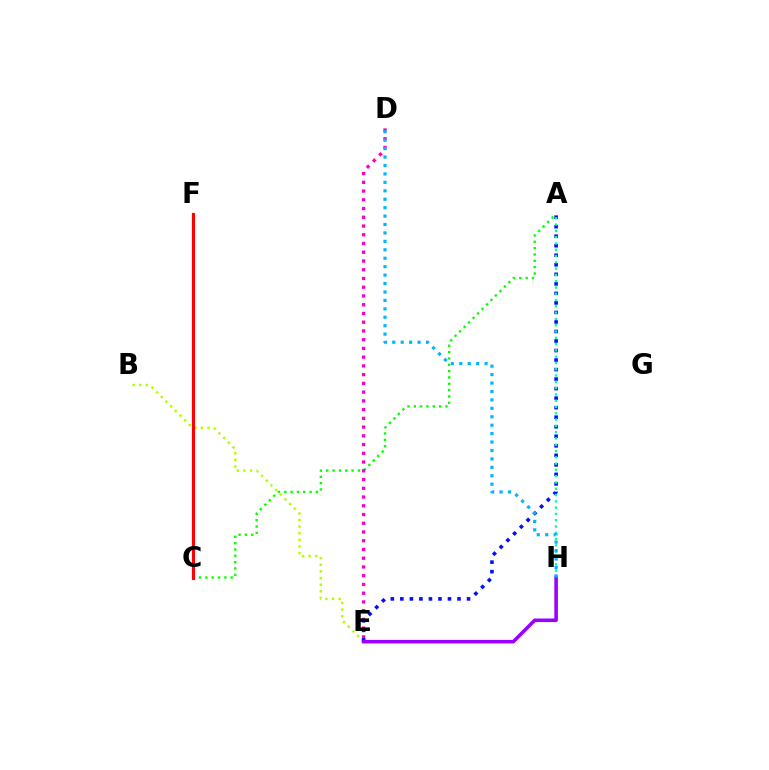{('A', 'C'): [{'color': '#08ff00', 'line_style': 'dotted', 'thickness': 1.72}], ('D', 'E'): [{'color': '#ff00bd', 'line_style': 'dotted', 'thickness': 2.38}], ('B', 'E'): [{'color': '#b3ff00', 'line_style': 'dotted', 'thickness': 1.8}], ('C', 'F'): [{'color': '#ffa500', 'line_style': 'solid', 'thickness': 1.66}, {'color': '#ff0000', 'line_style': 'solid', 'thickness': 2.21}], ('A', 'E'): [{'color': '#0010ff', 'line_style': 'dotted', 'thickness': 2.59}], ('A', 'H'): [{'color': '#00ff9d', 'line_style': 'dotted', 'thickness': 1.71}], ('E', 'H'): [{'color': '#9b00ff', 'line_style': 'solid', 'thickness': 2.57}], ('D', 'H'): [{'color': '#00b5ff', 'line_style': 'dotted', 'thickness': 2.29}]}